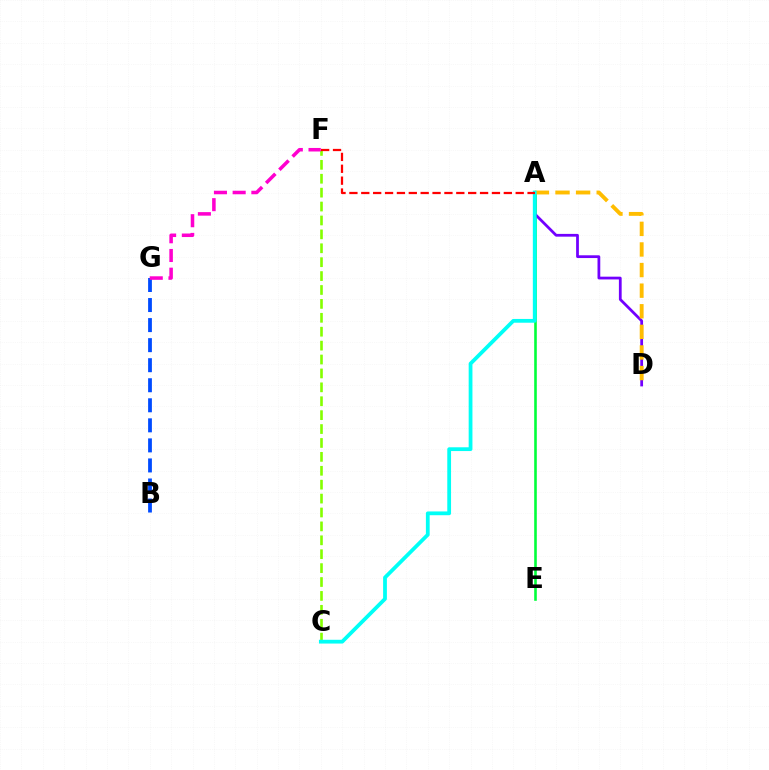{('C', 'F'): [{'color': '#84ff00', 'line_style': 'dashed', 'thickness': 1.89}], ('B', 'G'): [{'color': '#004bff', 'line_style': 'dashed', 'thickness': 2.72}], ('A', 'E'): [{'color': '#00ff39', 'line_style': 'solid', 'thickness': 1.87}], ('F', 'G'): [{'color': '#ff00cf', 'line_style': 'dashed', 'thickness': 2.54}], ('A', 'D'): [{'color': '#7200ff', 'line_style': 'solid', 'thickness': 1.99}, {'color': '#ffbd00', 'line_style': 'dashed', 'thickness': 2.8}], ('A', 'C'): [{'color': '#00fff6', 'line_style': 'solid', 'thickness': 2.72}], ('A', 'F'): [{'color': '#ff0000', 'line_style': 'dashed', 'thickness': 1.61}]}